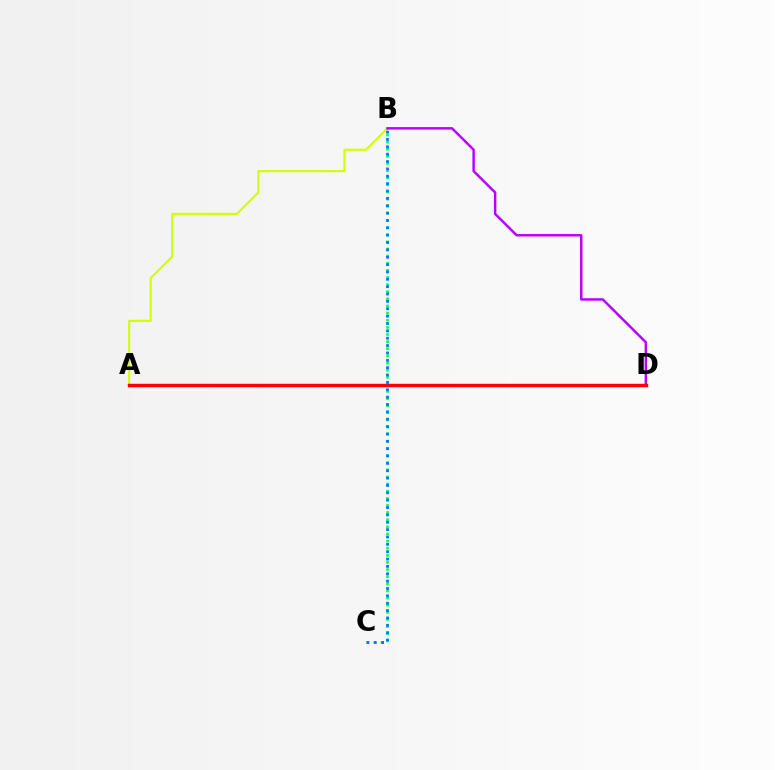{('A', 'B'): [{'color': '#d1ff00', 'line_style': 'solid', 'thickness': 1.53}], ('B', 'C'): [{'color': '#00ff5c', 'line_style': 'dotted', 'thickness': 1.94}, {'color': '#0074ff', 'line_style': 'dotted', 'thickness': 2.0}], ('B', 'D'): [{'color': '#b900ff', 'line_style': 'solid', 'thickness': 1.76}], ('A', 'D'): [{'color': '#ff0000', 'line_style': 'solid', 'thickness': 2.47}]}